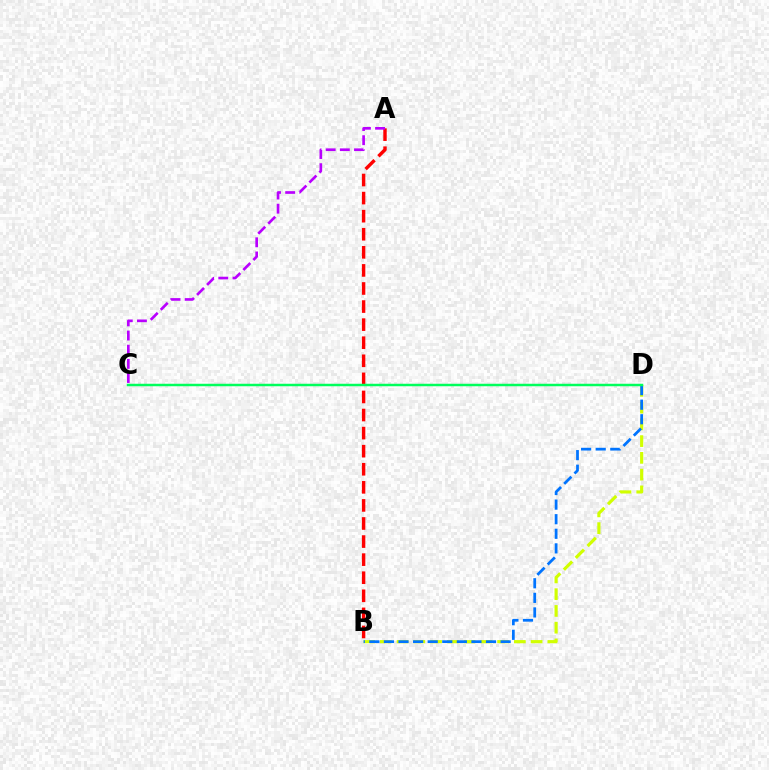{('B', 'D'): [{'color': '#d1ff00', 'line_style': 'dashed', 'thickness': 2.28}, {'color': '#0074ff', 'line_style': 'dashed', 'thickness': 1.98}], ('A', 'B'): [{'color': '#ff0000', 'line_style': 'dashed', 'thickness': 2.46}], ('C', 'D'): [{'color': '#00ff5c', 'line_style': 'solid', 'thickness': 1.79}], ('A', 'C'): [{'color': '#b900ff', 'line_style': 'dashed', 'thickness': 1.92}]}